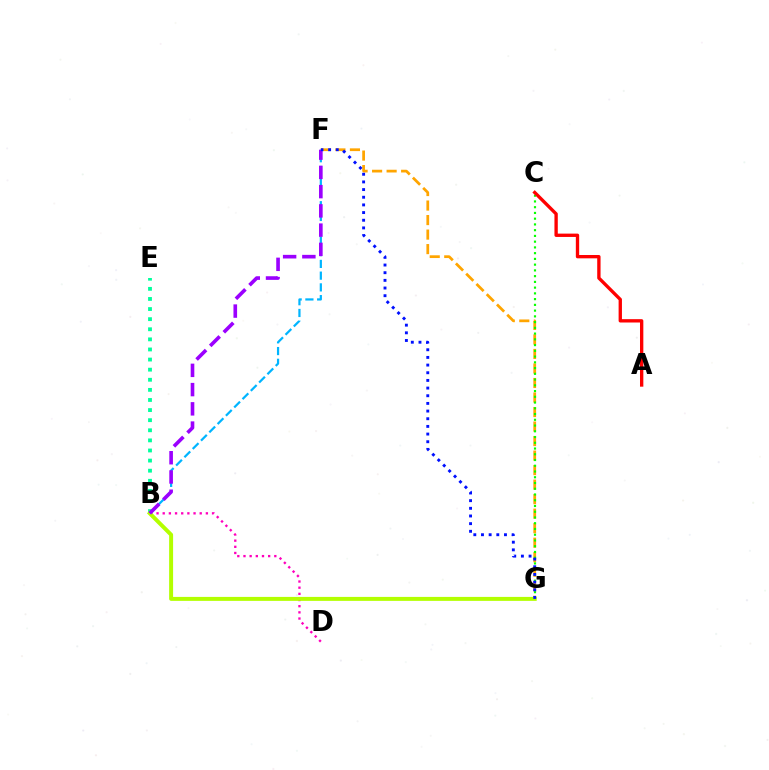{('B', 'E'): [{'color': '#00ff9d', 'line_style': 'dotted', 'thickness': 2.74}], ('F', 'G'): [{'color': '#ffa500', 'line_style': 'dashed', 'thickness': 1.97}, {'color': '#0010ff', 'line_style': 'dotted', 'thickness': 2.08}], ('C', 'G'): [{'color': '#08ff00', 'line_style': 'dotted', 'thickness': 1.56}], ('B', 'D'): [{'color': '#ff00bd', 'line_style': 'dotted', 'thickness': 1.68}], ('A', 'C'): [{'color': '#ff0000', 'line_style': 'solid', 'thickness': 2.4}], ('B', 'F'): [{'color': '#00b5ff', 'line_style': 'dashed', 'thickness': 1.59}, {'color': '#9b00ff', 'line_style': 'dashed', 'thickness': 2.61}], ('B', 'G'): [{'color': '#b3ff00', 'line_style': 'solid', 'thickness': 2.85}]}